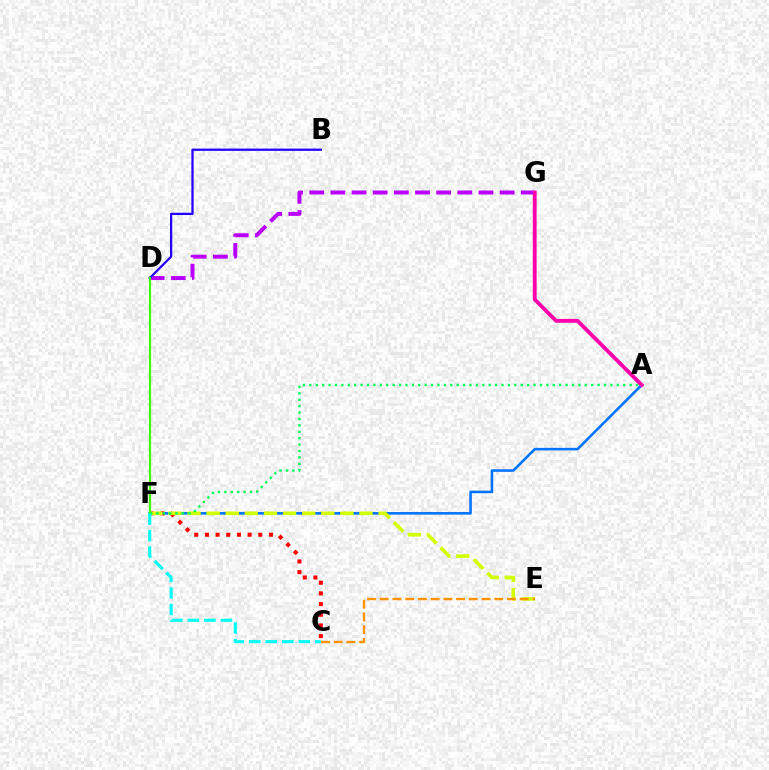{('A', 'F'): [{'color': '#0074ff', 'line_style': 'solid', 'thickness': 1.85}, {'color': '#00ff5c', 'line_style': 'dotted', 'thickness': 1.74}], ('C', 'F'): [{'color': '#ff0000', 'line_style': 'dotted', 'thickness': 2.9}, {'color': '#00fff6', 'line_style': 'dashed', 'thickness': 2.25}], ('E', 'F'): [{'color': '#d1ff00', 'line_style': 'dashed', 'thickness': 2.59}], ('D', 'G'): [{'color': '#b900ff', 'line_style': 'dashed', 'thickness': 2.87}], ('B', 'D'): [{'color': '#2500ff', 'line_style': 'solid', 'thickness': 1.63}], ('A', 'G'): [{'color': '#ff00ac', 'line_style': 'solid', 'thickness': 2.77}], ('D', 'F'): [{'color': '#3dff00', 'line_style': 'solid', 'thickness': 1.55}], ('C', 'E'): [{'color': '#ff9400', 'line_style': 'dashed', 'thickness': 1.73}]}